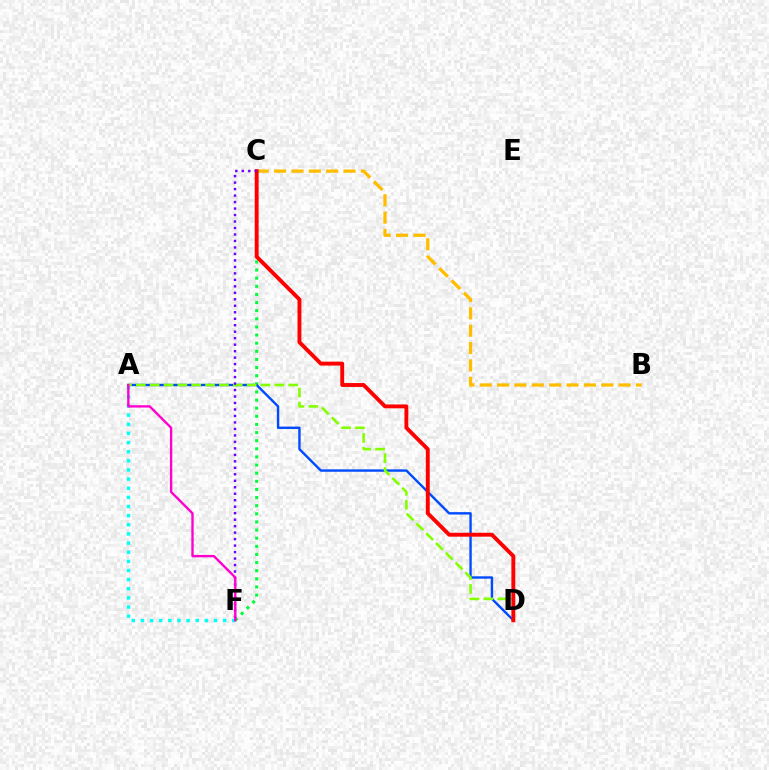{('B', 'C'): [{'color': '#ffbd00', 'line_style': 'dashed', 'thickness': 2.36}], ('C', 'F'): [{'color': '#00ff39', 'line_style': 'dotted', 'thickness': 2.21}, {'color': '#7200ff', 'line_style': 'dotted', 'thickness': 1.76}], ('A', 'D'): [{'color': '#004bff', 'line_style': 'solid', 'thickness': 1.72}, {'color': '#84ff00', 'line_style': 'dashed', 'thickness': 1.88}], ('A', 'F'): [{'color': '#00fff6', 'line_style': 'dotted', 'thickness': 2.48}, {'color': '#ff00cf', 'line_style': 'solid', 'thickness': 1.7}], ('C', 'D'): [{'color': '#ff0000', 'line_style': 'solid', 'thickness': 2.8}]}